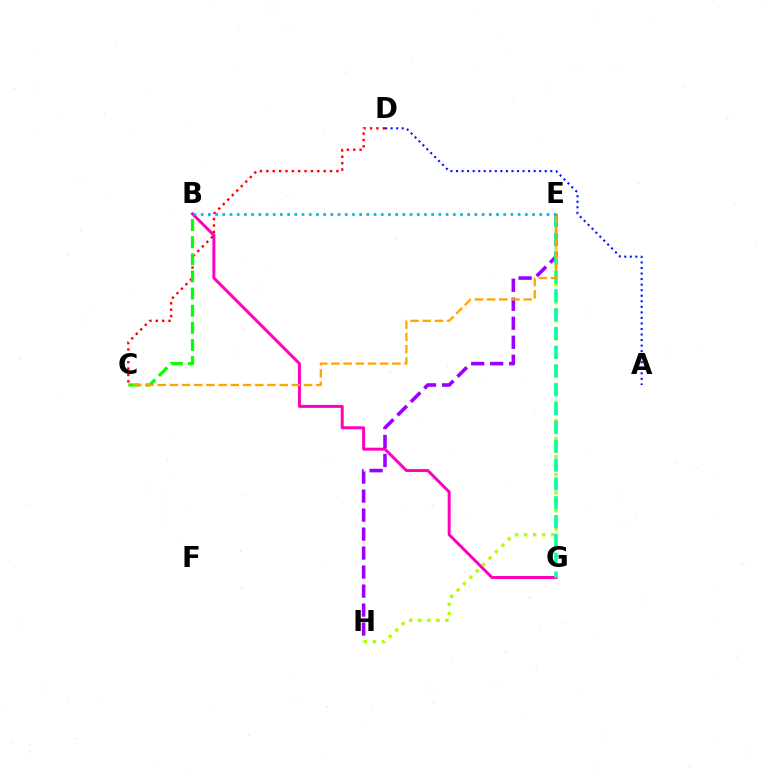{('B', 'G'): [{'color': '#ff00bd', 'line_style': 'solid', 'thickness': 2.14}], ('C', 'D'): [{'color': '#ff0000', 'line_style': 'dotted', 'thickness': 1.73}], ('E', 'H'): [{'color': '#9b00ff', 'line_style': 'dashed', 'thickness': 2.58}, {'color': '#b3ff00', 'line_style': 'dotted', 'thickness': 2.46}], ('B', 'C'): [{'color': '#08ff00', 'line_style': 'dashed', 'thickness': 2.33}], ('A', 'D'): [{'color': '#0010ff', 'line_style': 'dotted', 'thickness': 1.51}], ('E', 'G'): [{'color': '#00ff9d', 'line_style': 'dashed', 'thickness': 2.56}], ('C', 'E'): [{'color': '#ffa500', 'line_style': 'dashed', 'thickness': 1.66}], ('B', 'E'): [{'color': '#00b5ff', 'line_style': 'dotted', 'thickness': 1.96}]}